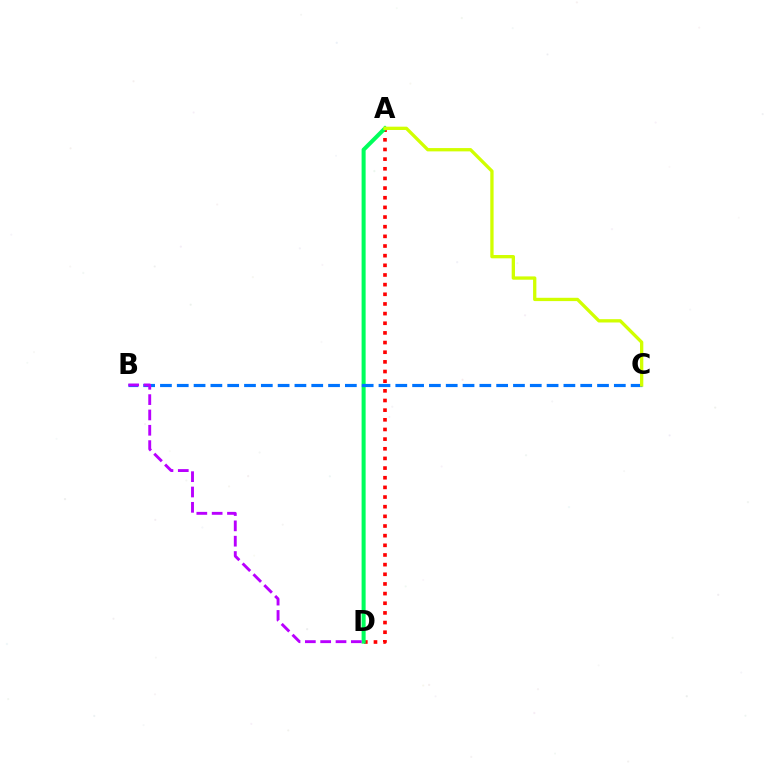{('A', 'D'): [{'color': '#ff0000', 'line_style': 'dotted', 'thickness': 2.62}, {'color': '#00ff5c', 'line_style': 'solid', 'thickness': 2.91}], ('B', 'C'): [{'color': '#0074ff', 'line_style': 'dashed', 'thickness': 2.28}], ('A', 'C'): [{'color': '#d1ff00', 'line_style': 'solid', 'thickness': 2.38}], ('B', 'D'): [{'color': '#b900ff', 'line_style': 'dashed', 'thickness': 2.08}]}